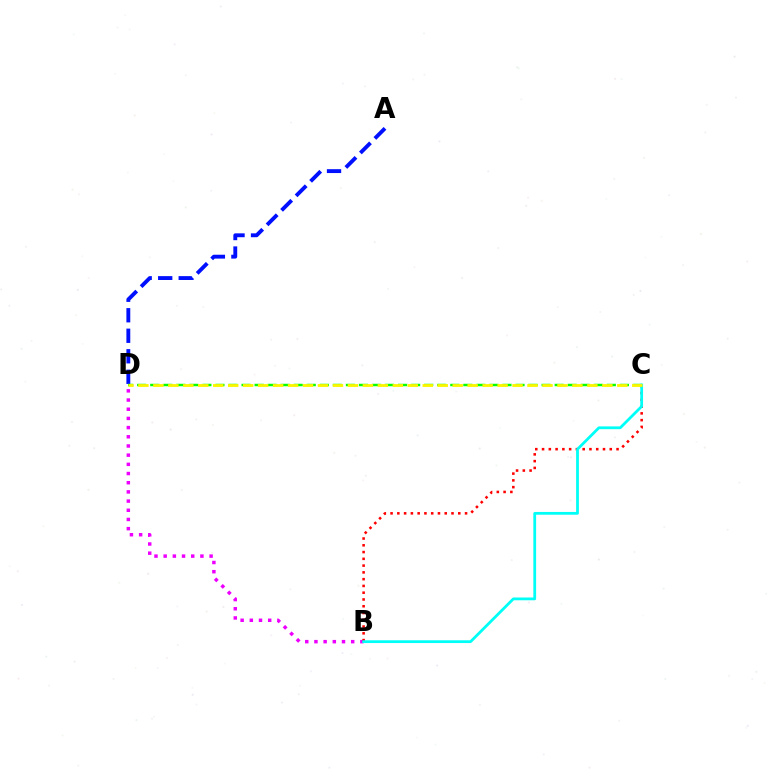{('A', 'D'): [{'color': '#0010ff', 'line_style': 'dashed', 'thickness': 2.79}], ('B', 'D'): [{'color': '#ee00ff', 'line_style': 'dotted', 'thickness': 2.5}], ('C', 'D'): [{'color': '#08ff00', 'line_style': 'dashed', 'thickness': 1.77}, {'color': '#fcf500', 'line_style': 'dashed', 'thickness': 2.03}], ('B', 'C'): [{'color': '#ff0000', 'line_style': 'dotted', 'thickness': 1.84}, {'color': '#00fff6', 'line_style': 'solid', 'thickness': 2.0}]}